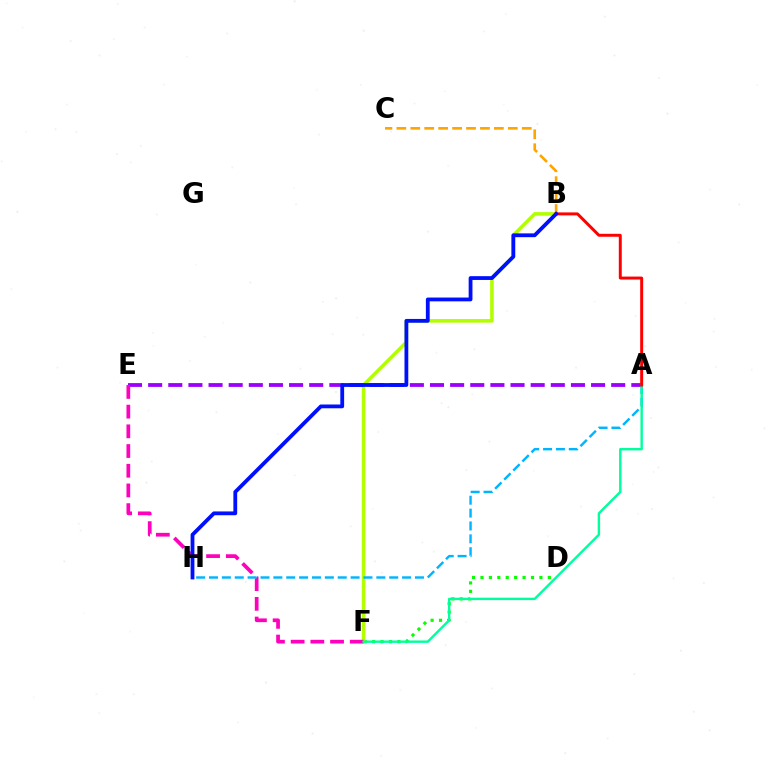{('D', 'F'): [{'color': '#08ff00', 'line_style': 'dotted', 'thickness': 2.29}], ('B', 'F'): [{'color': '#b3ff00', 'line_style': 'solid', 'thickness': 2.59}], ('A', 'E'): [{'color': '#9b00ff', 'line_style': 'dashed', 'thickness': 2.73}], ('E', 'F'): [{'color': '#ff00bd', 'line_style': 'dashed', 'thickness': 2.68}], ('B', 'C'): [{'color': '#ffa500', 'line_style': 'dashed', 'thickness': 1.89}], ('A', 'H'): [{'color': '#00b5ff', 'line_style': 'dashed', 'thickness': 1.75}], ('A', 'F'): [{'color': '#00ff9d', 'line_style': 'solid', 'thickness': 1.73}], ('A', 'B'): [{'color': '#ff0000', 'line_style': 'solid', 'thickness': 2.13}], ('B', 'H'): [{'color': '#0010ff', 'line_style': 'solid', 'thickness': 2.73}]}